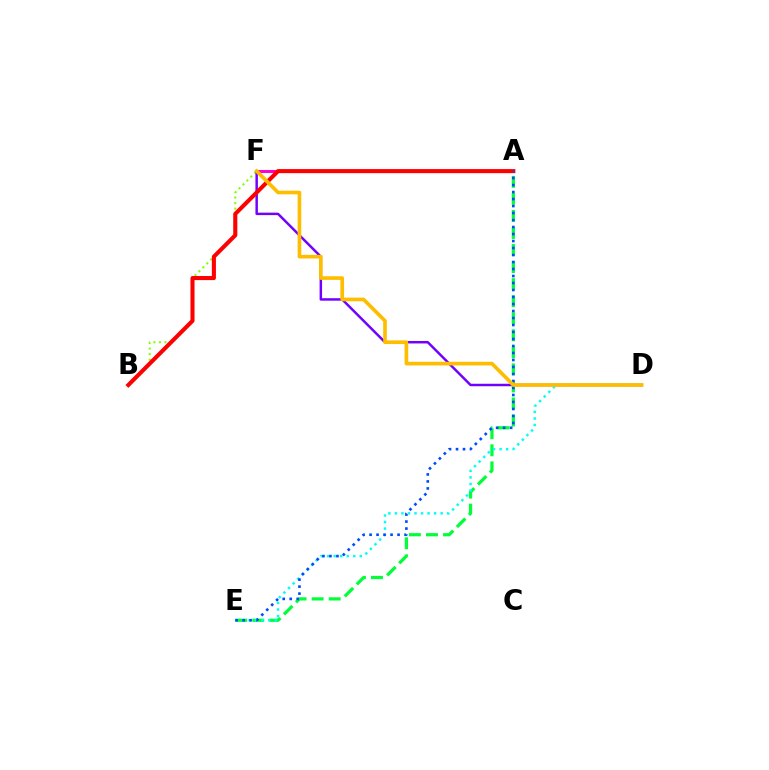{('B', 'F'): [{'color': '#84ff00', 'line_style': 'dotted', 'thickness': 1.5}], ('D', 'F'): [{'color': '#7200ff', 'line_style': 'solid', 'thickness': 1.78}, {'color': '#ffbd00', 'line_style': 'solid', 'thickness': 2.63}], ('A', 'E'): [{'color': '#00ff39', 'line_style': 'dashed', 'thickness': 2.32}, {'color': '#004bff', 'line_style': 'dotted', 'thickness': 1.9}], ('A', 'F'): [{'color': '#ff00cf', 'line_style': 'solid', 'thickness': 2.16}], ('A', 'B'): [{'color': '#ff0000', 'line_style': 'solid', 'thickness': 2.94}], ('D', 'E'): [{'color': '#00fff6', 'line_style': 'dotted', 'thickness': 1.78}]}